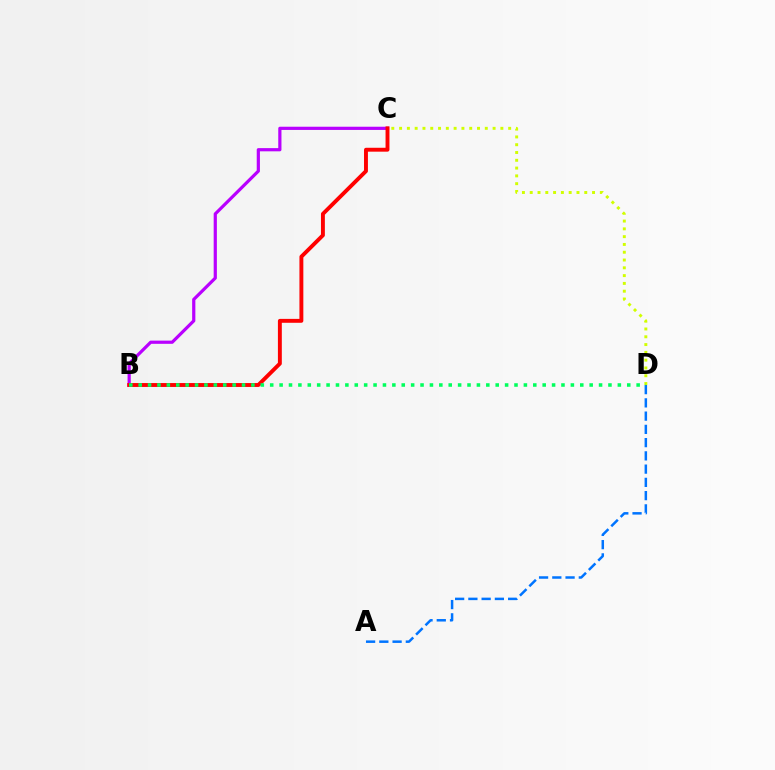{('C', 'D'): [{'color': '#d1ff00', 'line_style': 'dotted', 'thickness': 2.12}], ('A', 'D'): [{'color': '#0074ff', 'line_style': 'dashed', 'thickness': 1.8}], ('B', 'C'): [{'color': '#b900ff', 'line_style': 'solid', 'thickness': 2.31}, {'color': '#ff0000', 'line_style': 'solid', 'thickness': 2.81}], ('B', 'D'): [{'color': '#00ff5c', 'line_style': 'dotted', 'thickness': 2.55}]}